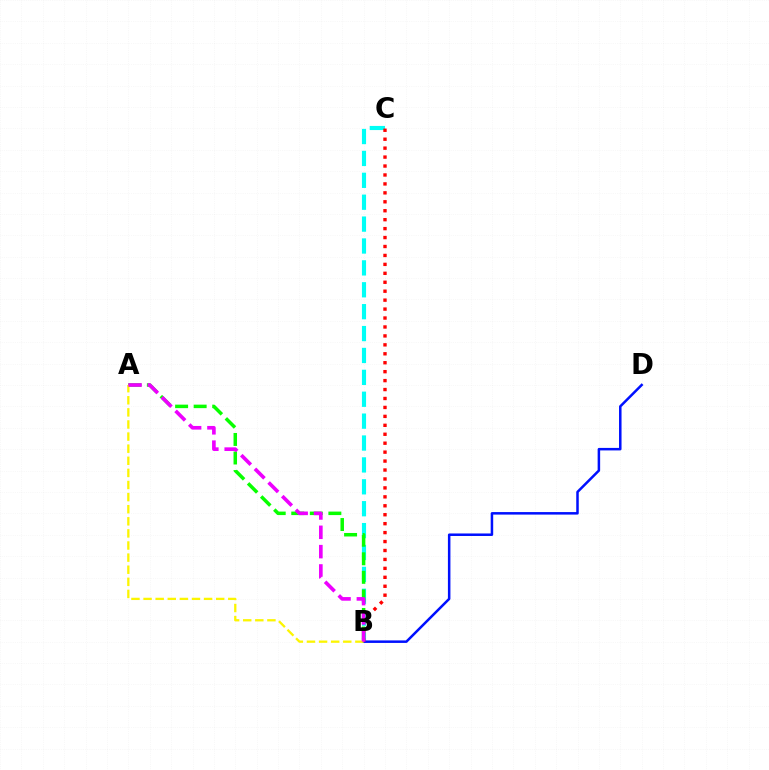{('B', 'C'): [{'color': '#00fff6', 'line_style': 'dashed', 'thickness': 2.97}, {'color': '#ff0000', 'line_style': 'dotted', 'thickness': 2.43}], ('B', 'D'): [{'color': '#0010ff', 'line_style': 'solid', 'thickness': 1.81}], ('A', 'B'): [{'color': '#08ff00', 'line_style': 'dashed', 'thickness': 2.52}, {'color': '#fcf500', 'line_style': 'dashed', 'thickness': 1.64}, {'color': '#ee00ff', 'line_style': 'dashed', 'thickness': 2.62}]}